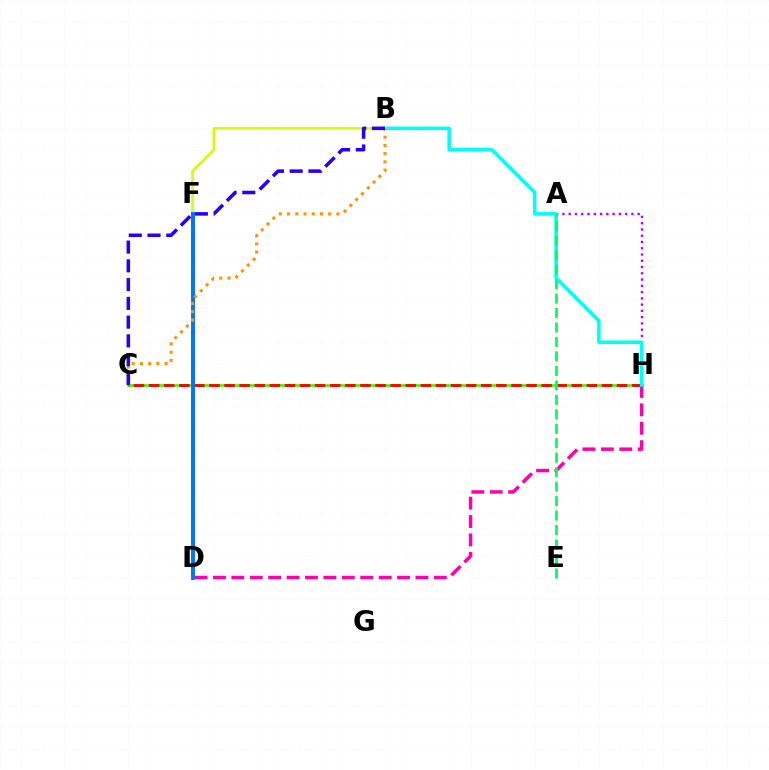{('C', 'H'): [{'color': '#3dff00', 'line_style': 'solid', 'thickness': 1.98}, {'color': '#ff0000', 'line_style': 'dashed', 'thickness': 2.05}], ('A', 'H'): [{'color': '#b900ff', 'line_style': 'dotted', 'thickness': 1.7}], ('D', 'H'): [{'color': '#ff00ac', 'line_style': 'dashed', 'thickness': 2.5}], ('B', 'H'): [{'color': '#00fff6', 'line_style': 'solid', 'thickness': 2.55}], ('B', 'F'): [{'color': '#d1ff00', 'line_style': 'solid', 'thickness': 1.86}], ('D', 'F'): [{'color': '#0074ff', 'line_style': 'solid', 'thickness': 2.84}], ('B', 'C'): [{'color': '#ff9400', 'line_style': 'dotted', 'thickness': 2.23}, {'color': '#2500ff', 'line_style': 'dashed', 'thickness': 2.55}], ('A', 'E'): [{'color': '#00ff5c', 'line_style': 'dashed', 'thickness': 1.97}]}